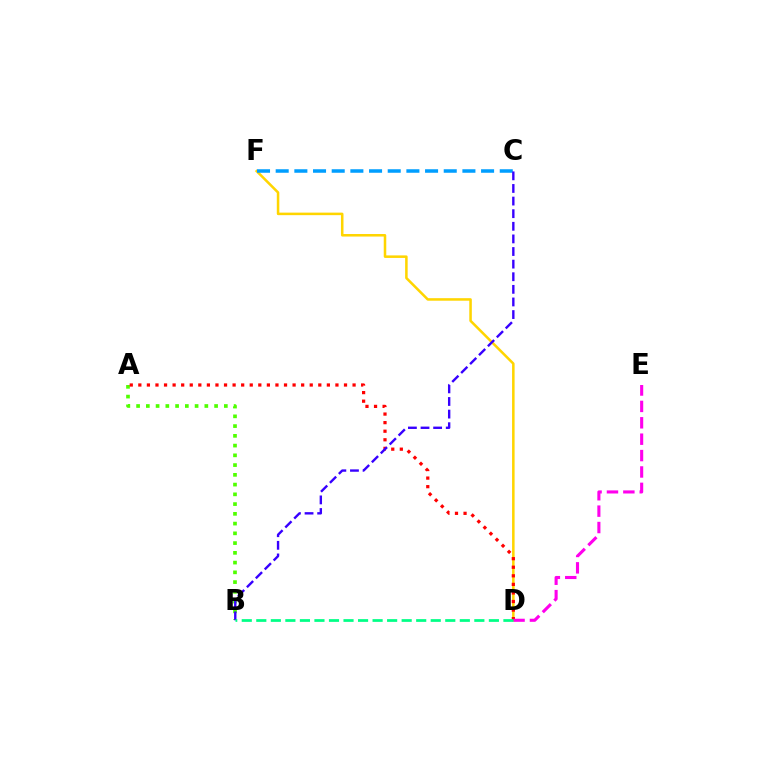{('A', 'B'): [{'color': '#4fff00', 'line_style': 'dotted', 'thickness': 2.65}], ('D', 'F'): [{'color': '#ffd500', 'line_style': 'solid', 'thickness': 1.82}], ('C', 'F'): [{'color': '#009eff', 'line_style': 'dashed', 'thickness': 2.54}], ('A', 'D'): [{'color': '#ff0000', 'line_style': 'dotted', 'thickness': 2.33}], ('B', 'C'): [{'color': '#3700ff', 'line_style': 'dashed', 'thickness': 1.71}], ('D', 'E'): [{'color': '#ff00ed', 'line_style': 'dashed', 'thickness': 2.23}], ('B', 'D'): [{'color': '#00ff86', 'line_style': 'dashed', 'thickness': 1.97}]}